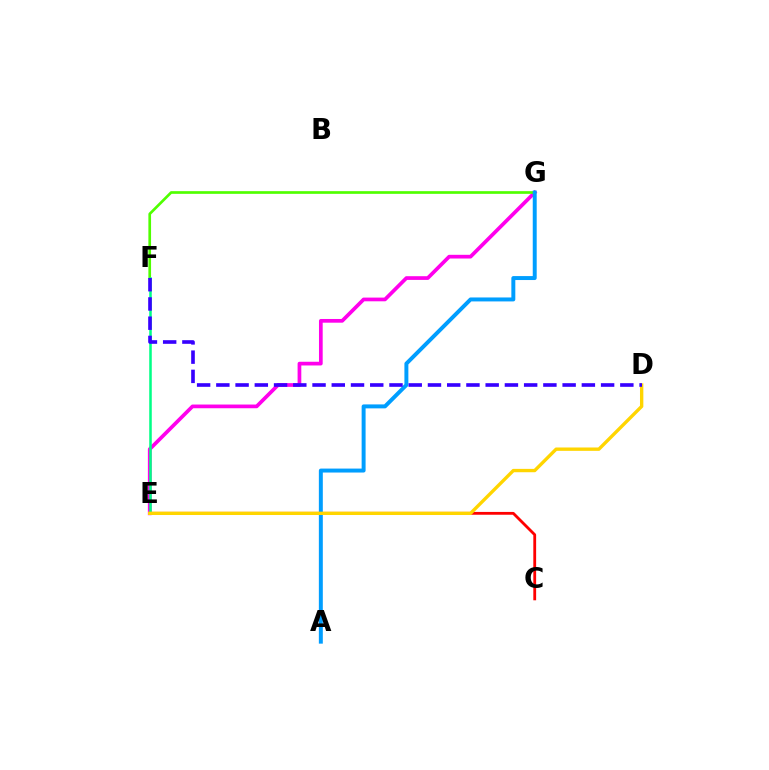{('C', 'E'): [{'color': '#ff0000', 'line_style': 'solid', 'thickness': 2.02}], ('E', 'G'): [{'color': '#ff00ed', 'line_style': 'solid', 'thickness': 2.67}], ('F', 'G'): [{'color': '#4fff00', 'line_style': 'solid', 'thickness': 1.93}], ('A', 'G'): [{'color': '#009eff', 'line_style': 'solid', 'thickness': 2.85}], ('E', 'F'): [{'color': '#00ff86', 'line_style': 'solid', 'thickness': 1.83}], ('D', 'E'): [{'color': '#ffd500', 'line_style': 'solid', 'thickness': 2.42}], ('D', 'F'): [{'color': '#3700ff', 'line_style': 'dashed', 'thickness': 2.61}]}